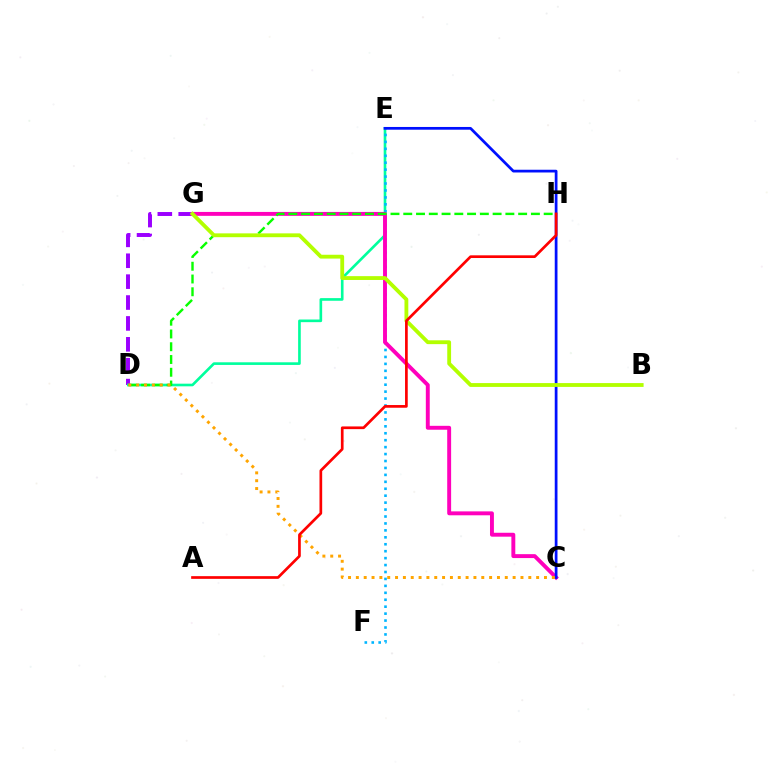{('D', 'G'): [{'color': '#9b00ff', 'line_style': 'dashed', 'thickness': 2.84}], ('D', 'E'): [{'color': '#00ff9d', 'line_style': 'solid', 'thickness': 1.9}], ('E', 'F'): [{'color': '#00b5ff', 'line_style': 'dotted', 'thickness': 1.88}], ('C', 'G'): [{'color': '#ff00bd', 'line_style': 'solid', 'thickness': 2.82}], ('C', 'E'): [{'color': '#0010ff', 'line_style': 'solid', 'thickness': 1.97}], ('D', 'H'): [{'color': '#08ff00', 'line_style': 'dashed', 'thickness': 1.73}], ('B', 'G'): [{'color': '#b3ff00', 'line_style': 'solid', 'thickness': 2.76}], ('C', 'D'): [{'color': '#ffa500', 'line_style': 'dotted', 'thickness': 2.13}], ('A', 'H'): [{'color': '#ff0000', 'line_style': 'solid', 'thickness': 1.94}]}